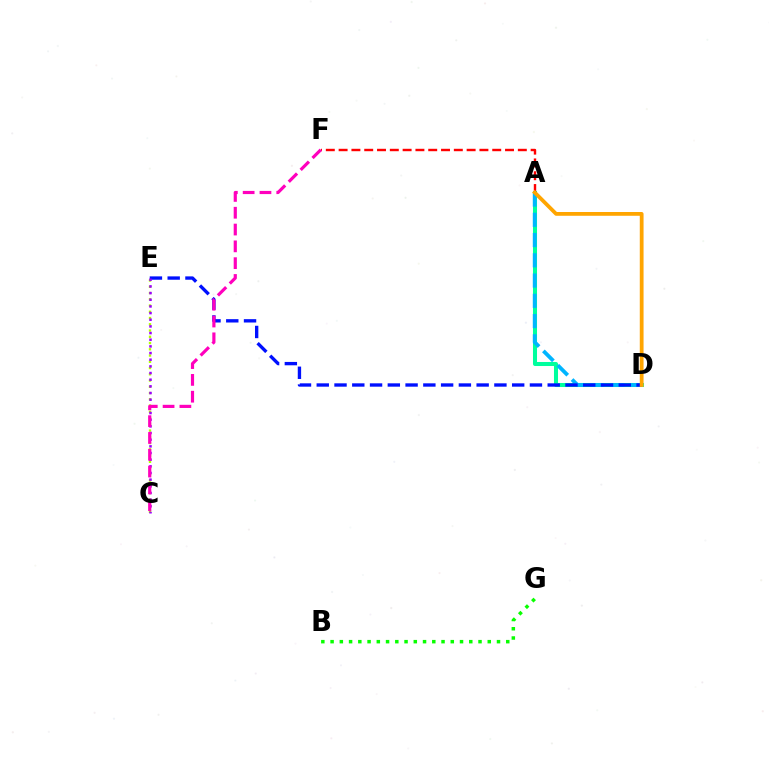{('A', 'D'): [{'color': '#00ff9d', 'line_style': 'solid', 'thickness': 2.91}, {'color': '#00b5ff', 'line_style': 'dashed', 'thickness': 2.75}, {'color': '#ffa500', 'line_style': 'solid', 'thickness': 2.72}], ('B', 'G'): [{'color': '#08ff00', 'line_style': 'dotted', 'thickness': 2.51}], ('D', 'E'): [{'color': '#0010ff', 'line_style': 'dashed', 'thickness': 2.41}], ('C', 'E'): [{'color': '#b3ff00', 'line_style': 'dotted', 'thickness': 1.7}, {'color': '#9b00ff', 'line_style': 'dotted', 'thickness': 1.81}], ('A', 'F'): [{'color': '#ff0000', 'line_style': 'dashed', 'thickness': 1.74}], ('C', 'F'): [{'color': '#ff00bd', 'line_style': 'dashed', 'thickness': 2.28}]}